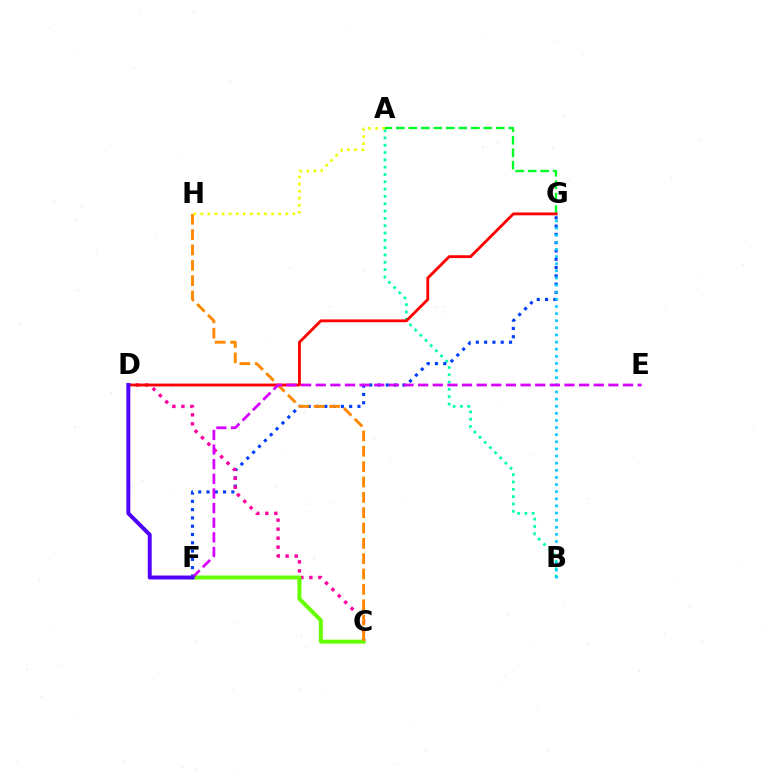{('A', 'B'): [{'color': '#00ffaf', 'line_style': 'dotted', 'thickness': 1.99}], ('A', 'G'): [{'color': '#00ff27', 'line_style': 'dashed', 'thickness': 1.7}], ('F', 'G'): [{'color': '#003fff', 'line_style': 'dotted', 'thickness': 2.25}], ('C', 'D'): [{'color': '#ff00a0', 'line_style': 'dotted', 'thickness': 2.45}], ('B', 'G'): [{'color': '#00c7ff', 'line_style': 'dotted', 'thickness': 1.94}], ('C', 'F'): [{'color': '#66ff00', 'line_style': 'solid', 'thickness': 2.86}], ('C', 'H'): [{'color': '#ff8800', 'line_style': 'dashed', 'thickness': 2.09}], ('A', 'H'): [{'color': '#eeff00', 'line_style': 'dotted', 'thickness': 1.92}], ('D', 'G'): [{'color': '#ff0000', 'line_style': 'solid', 'thickness': 2.05}], ('E', 'F'): [{'color': '#d600ff', 'line_style': 'dashed', 'thickness': 1.99}], ('D', 'F'): [{'color': '#4f00ff', 'line_style': 'solid', 'thickness': 2.84}]}